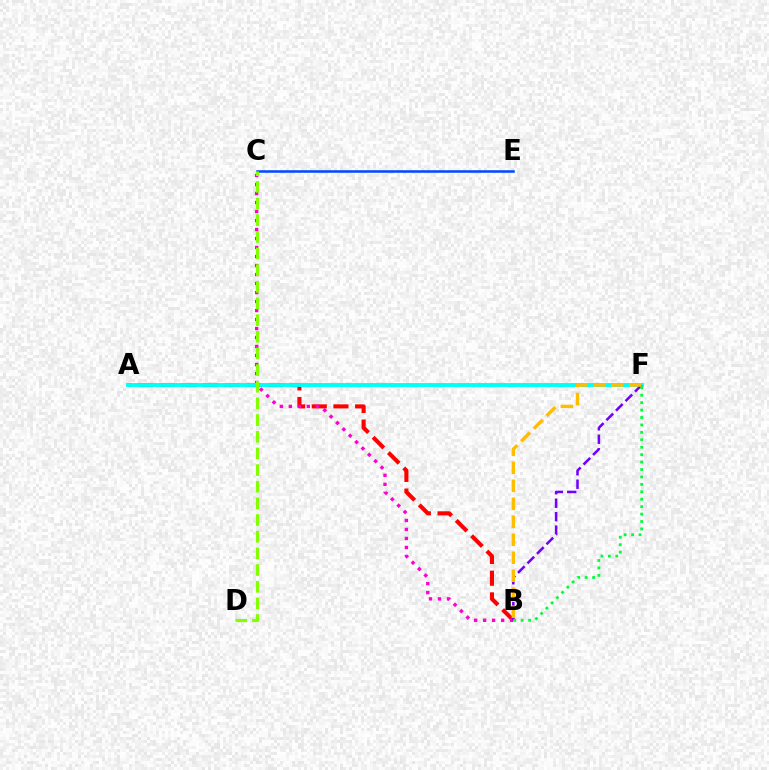{('C', 'E'): [{'color': '#004bff', 'line_style': 'solid', 'thickness': 1.84}], ('A', 'B'): [{'color': '#ff0000', 'line_style': 'dashed', 'thickness': 2.95}], ('B', 'C'): [{'color': '#ff00cf', 'line_style': 'dotted', 'thickness': 2.45}], ('A', 'F'): [{'color': '#00fff6', 'line_style': 'solid', 'thickness': 2.81}], ('B', 'F'): [{'color': '#7200ff', 'line_style': 'dashed', 'thickness': 1.83}, {'color': '#00ff39', 'line_style': 'dotted', 'thickness': 2.02}, {'color': '#ffbd00', 'line_style': 'dashed', 'thickness': 2.44}], ('C', 'D'): [{'color': '#84ff00', 'line_style': 'dashed', 'thickness': 2.26}]}